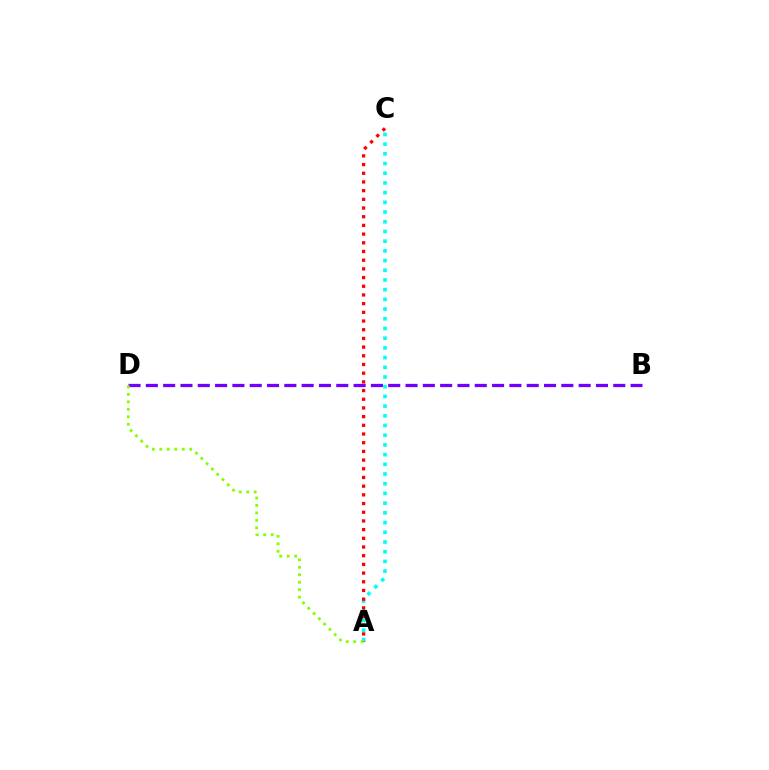{('A', 'C'): [{'color': '#00fff6', 'line_style': 'dotted', 'thickness': 2.64}, {'color': '#ff0000', 'line_style': 'dotted', 'thickness': 2.36}], ('B', 'D'): [{'color': '#7200ff', 'line_style': 'dashed', 'thickness': 2.35}], ('A', 'D'): [{'color': '#84ff00', 'line_style': 'dotted', 'thickness': 2.03}]}